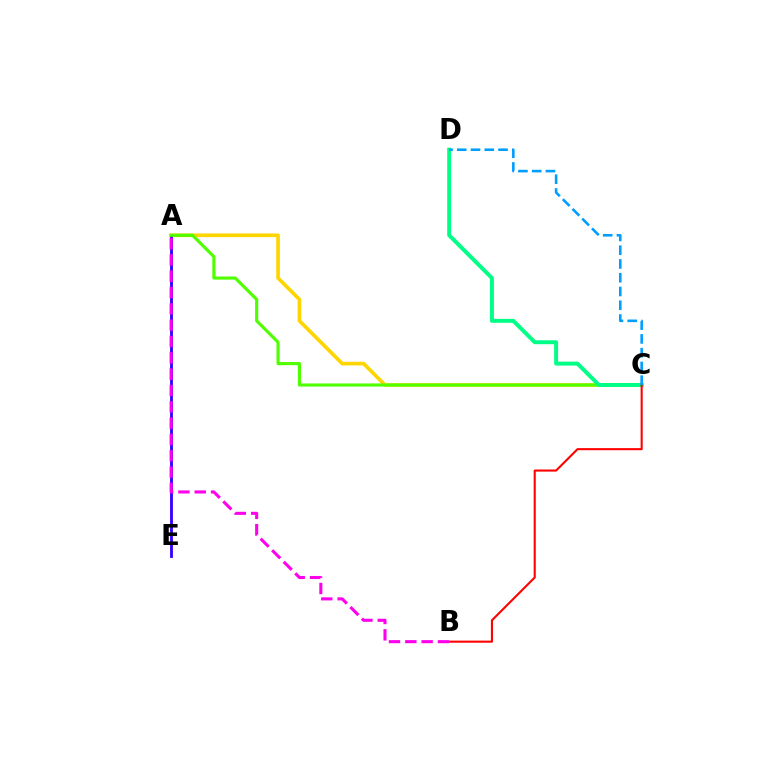{('A', 'C'): [{'color': '#ffd500', 'line_style': 'solid', 'thickness': 2.64}, {'color': '#4fff00', 'line_style': 'solid', 'thickness': 2.26}], ('A', 'E'): [{'color': '#3700ff', 'line_style': 'solid', 'thickness': 2.04}], ('C', 'D'): [{'color': '#00ff86', 'line_style': 'solid', 'thickness': 2.84}, {'color': '#009eff', 'line_style': 'dashed', 'thickness': 1.87}], ('B', 'C'): [{'color': '#ff0000', 'line_style': 'solid', 'thickness': 1.51}], ('A', 'B'): [{'color': '#ff00ed', 'line_style': 'dashed', 'thickness': 2.22}]}